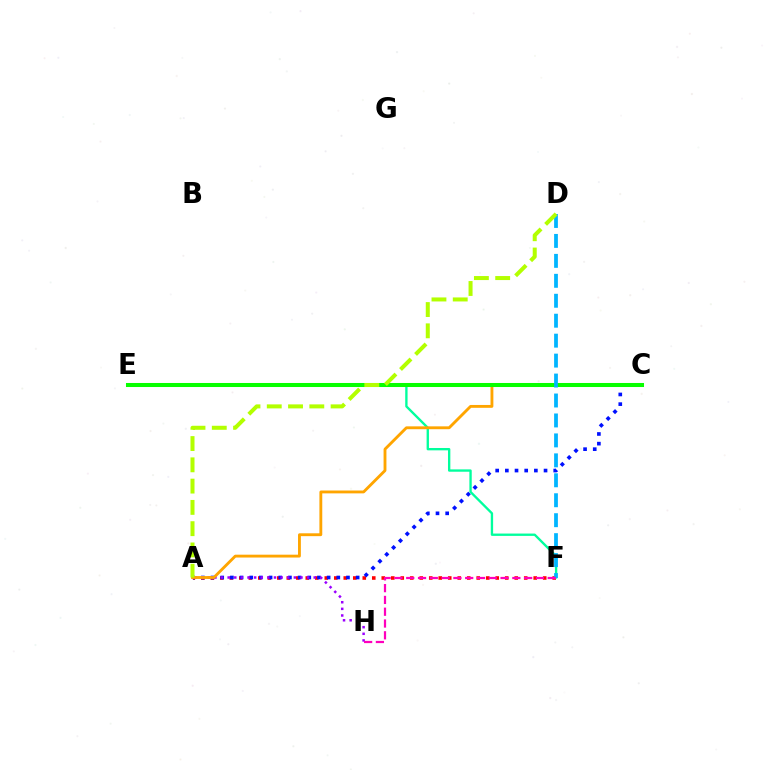{('A', 'F'): [{'color': '#ff0000', 'line_style': 'dotted', 'thickness': 2.58}], ('A', 'C'): [{'color': '#0010ff', 'line_style': 'dotted', 'thickness': 2.63}, {'color': '#ffa500', 'line_style': 'solid', 'thickness': 2.06}], ('A', 'H'): [{'color': '#9b00ff', 'line_style': 'dotted', 'thickness': 1.8}], ('E', 'F'): [{'color': '#00ff9d', 'line_style': 'solid', 'thickness': 1.69}], ('C', 'E'): [{'color': '#08ff00', 'line_style': 'solid', 'thickness': 2.91}], ('D', 'F'): [{'color': '#00b5ff', 'line_style': 'dashed', 'thickness': 2.71}], ('F', 'H'): [{'color': '#ff00bd', 'line_style': 'dashed', 'thickness': 1.6}], ('A', 'D'): [{'color': '#b3ff00', 'line_style': 'dashed', 'thickness': 2.89}]}